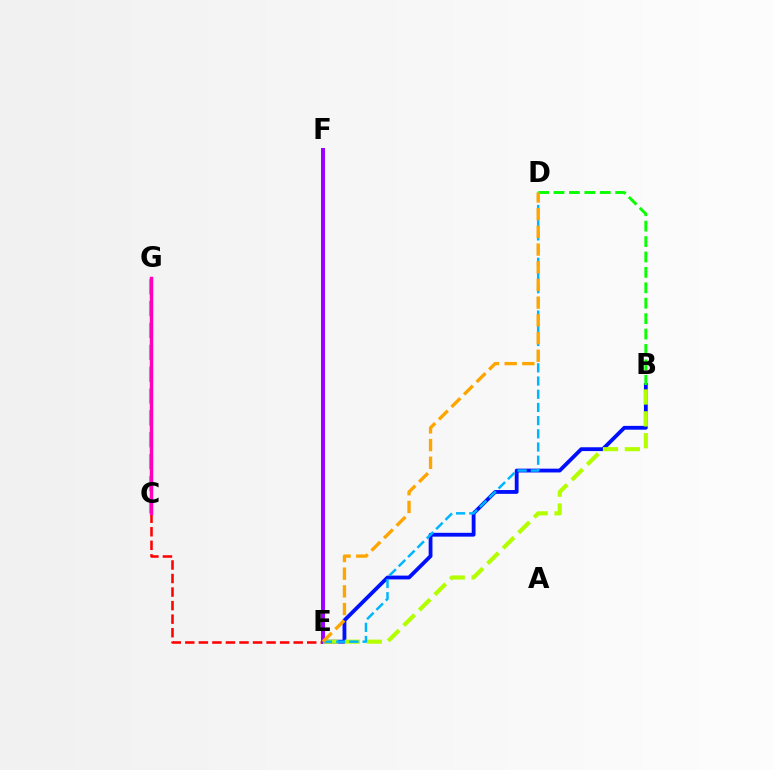{('C', 'E'): [{'color': '#ff0000', 'line_style': 'dashed', 'thickness': 1.84}], ('B', 'E'): [{'color': '#0010ff', 'line_style': 'solid', 'thickness': 2.75}, {'color': '#b3ff00', 'line_style': 'dashed', 'thickness': 2.97}], ('E', 'F'): [{'color': '#9b00ff', 'line_style': 'solid', 'thickness': 2.85}], ('D', 'E'): [{'color': '#00b5ff', 'line_style': 'dashed', 'thickness': 1.79}, {'color': '#ffa500', 'line_style': 'dashed', 'thickness': 2.4}], ('B', 'D'): [{'color': '#08ff00', 'line_style': 'dashed', 'thickness': 2.09}], ('C', 'G'): [{'color': '#00ff9d', 'line_style': 'dashed', 'thickness': 2.97}, {'color': '#ff00bd', 'line_style': 'solid', 'thickness': 2.49}]}